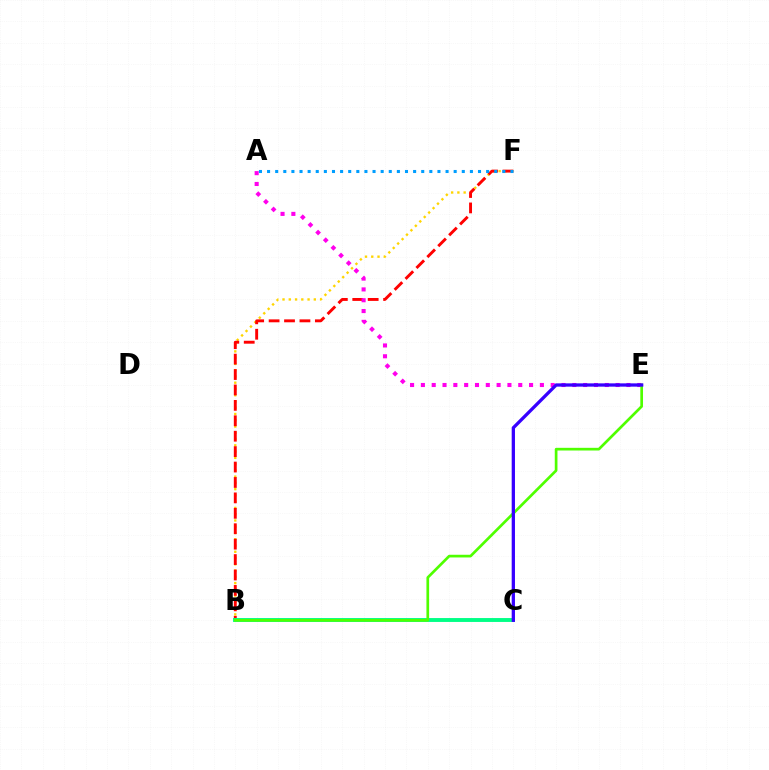{('B', 'F'): [{'color': '#ffd500', 'line_style': 'dotted', 'thickness': 1.7}, {'color': '#ff0000', 'line_style': 'dashed', 'thickness': 2.09}], ('A', 'E'): [{'color': '#ff00ed', 'line_style': 'dotted', 'thickness': 2.94}], ('A', 'F'): [{'color': '#009eff', 'line_style': 'dotted', 'thickness': 2.2}], ('B', 'C'): [{'color': '#00ff86', 'line_style': 'solid', 'thickness': 2.8}], ('B', 'E'): [{'color': '#4fff00', 'line_style': 'solid', 'thickness': 1.94}], ('C', 'E'): [{'color': '#3700ff', 'line_style': 'solid', 'thickness': 2.37}]}